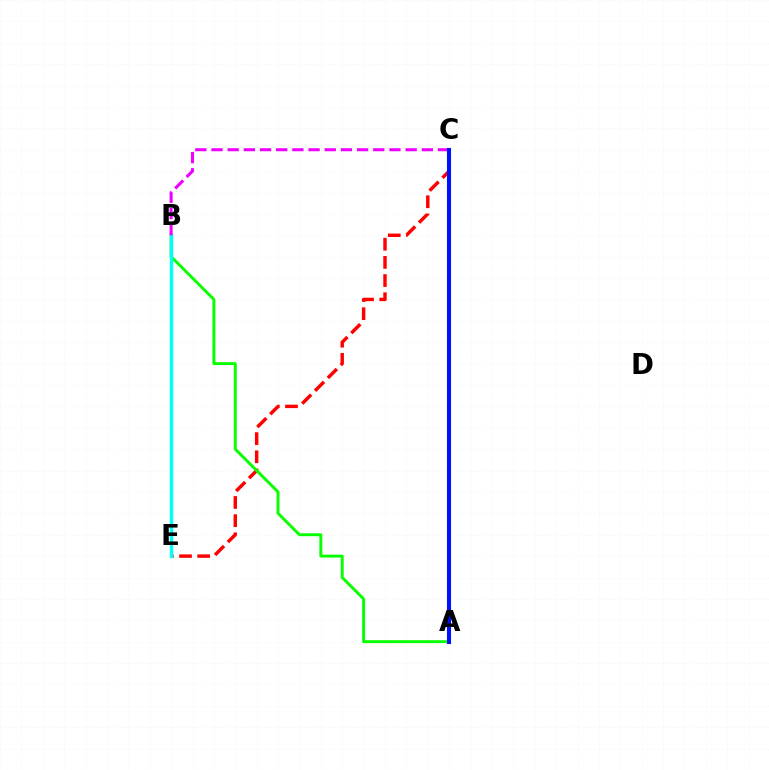{('C', 'E'): [{'color': '#ff0000', 'line_style': 'dashed', 'thickness': 2.47}], ('A', 'B'): [{'color': '#08ff00', 'line_style': 'solid', 'thickness': 2.1}], ('B', 'E'): [{'color': '#00fff6', 'line_style': 'solid', 'thickness': 2.47}], ('A', 'C'): [{'color': '#fcf500', 'line_style': 'dotted', 'thickness': 2.18}, {'color': '#0010ff', 'line_style': 'solid', 'thickness': 2.92}], ('B', 'C'): [{'color': '#ee00ff', 'line_style': 'dashed', 'thickness': 2.2}]}